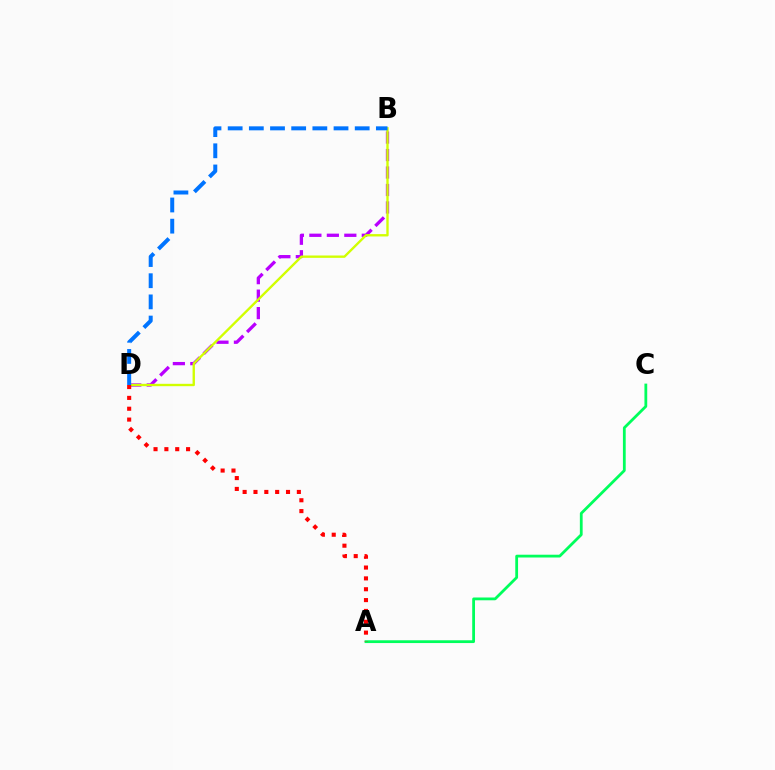{('B', 'D'): [{'color': '#b900ff', 'line_style': 'dashed', 'thickness': 2.37}, {'color': '#d1ff00', 'line_style': 'solid', 'thickness': 1.7}, {'color': '#0074ff', 'line_style': 'dashed', 'thickness': 2.88}], ('A', 'C'): [{'color': '#00ff5c', 'line_style': 'solid', 'thickness': 2.0}], ('A', 'D'): [{'color': '#ff0000', 'line_style': 'dotted', 'thickness': 2.95}]}